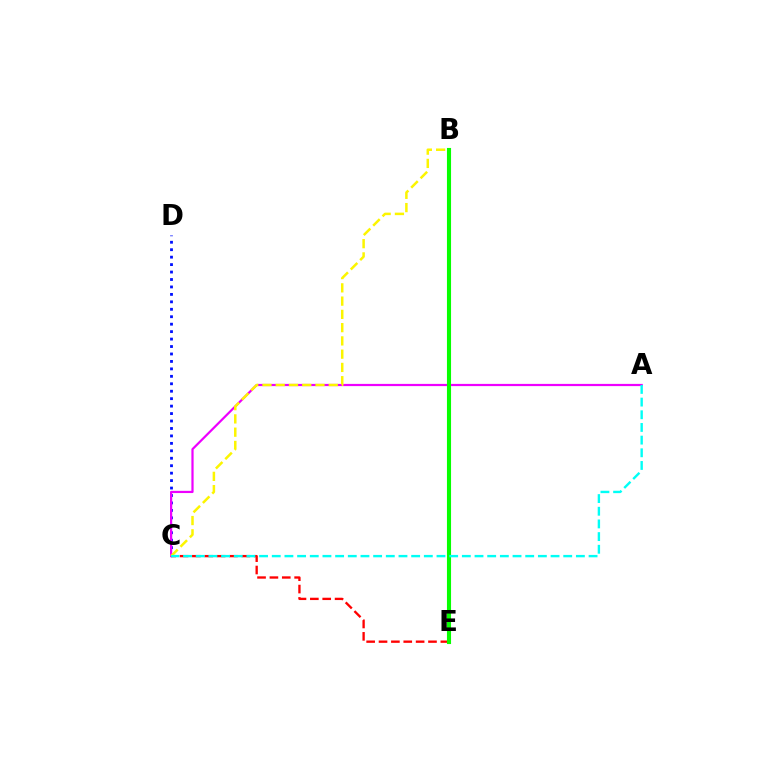{('C', 'D'): [{'color': '#0010ff', 'line_style': 'dotted', 'thickness': 2.02}], ('A', 'C'): [{'color': '#ee00ff', 'line_style': 'solid', 'thickness': 1.59}, {'color': '#00fff6', 'line_style': 'dashed', 'thickness': 1.72}], ('C', 'E'): [{'color': '#ff0000', 'line_style': 'dashed', 'thickness': 1.68}], ('B', 'E'): [{'color': '#08ff00', 'line_style': 'solid', 'thickness': 2.95}], ('B', 'C'): [{'color': '#fcf500', 'line_style': 'dashed', 'thickness': 1.8}]}